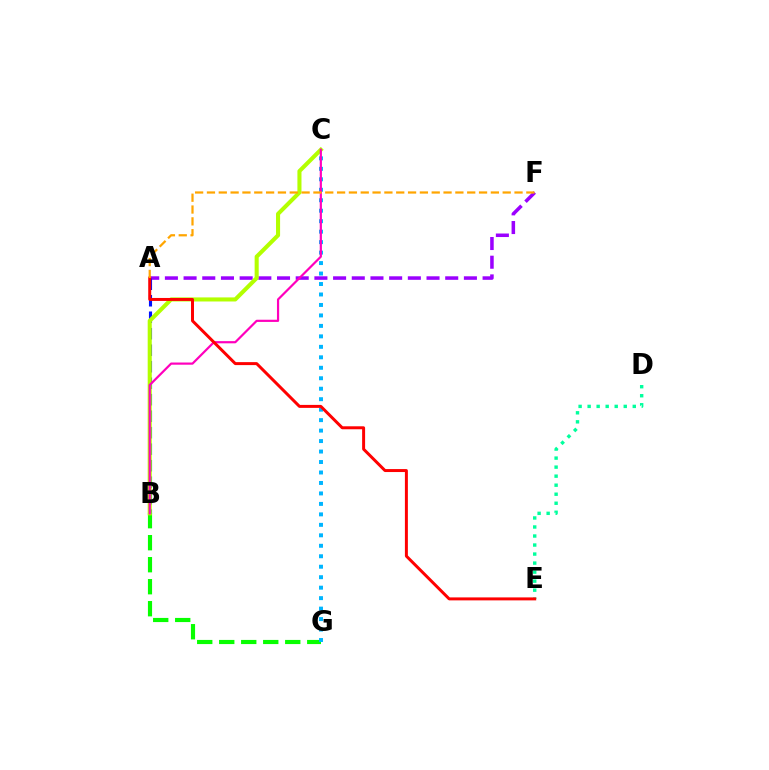{('A', 'F'): [{'color': '#9b00ff', 'line_style': 'dashed', 'thickness': 2.54}, {'color': '#ffa500', 'line_style': 'dashed', 'thickness': 1.61}], ('B', 'G'): [{'color': '#08ff00', 'line_style': 'dashed', 'thickness': 2.99}], ('A', 'B'): [{'color': '#0010ff', 'line_style': 'dashed', 'thickness': 2.24}], ('D', 'E'): [{'color': '#00ff9d', 'line_style': 'dotted', 'thickness': 2.45}], ('C', 'G'): [{'color': '#00b5ff', 'line_style': 'dotted', 'thickness': 2.84}], ('B', 'C'): [{'color': '#b3ff00', 'line_style': 'solid', 'thickness': 2.93}, {'color': '#ff00bd', 'line_style': 'solid', 'thickness': 1.58}], ('A', 'E'): [{'color': '#ff0000', 'line_style': 'solid', 'thickness': 2.14}]}